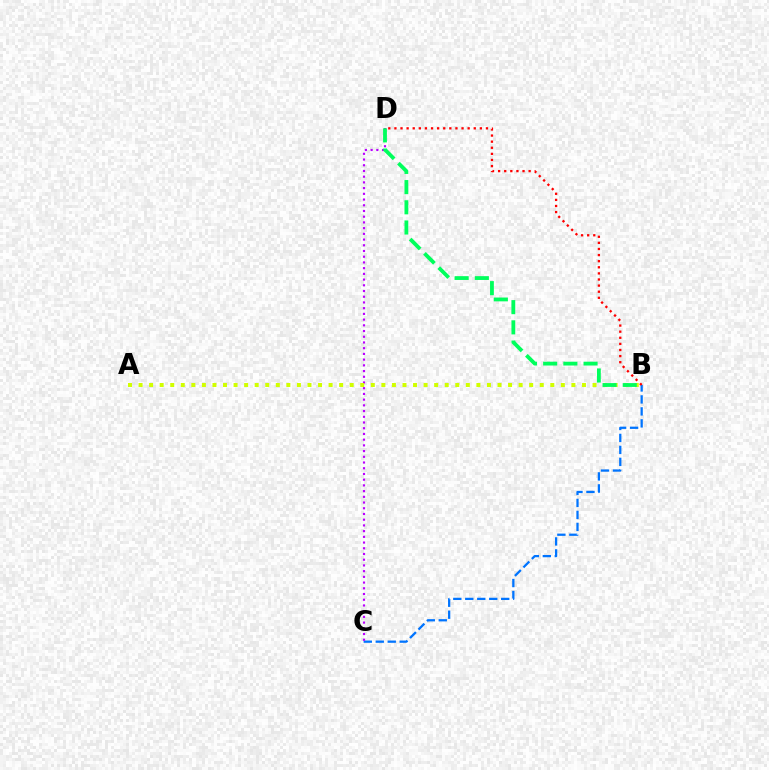{('B', 'C'): [{'color': '#0074ff', 'line_style': 'dashed', 'thickness': 1.63}], ('C', 'D'): [{'color': '#b900ff', 'line_style': 'dotted', 'thickness': 1.55}], ('A', 'B'): [{'color': '#d1ff00', 'line_style': 'dotted', 'thickness': 2.87}], ('B', 'D'): [{'color': '#00ff5c', 'line_style': 'dashed', 'thickness': 2.74}, {'color': '#ff0000', 'line_style': 'dotted', 'thickness': 1.66}]}